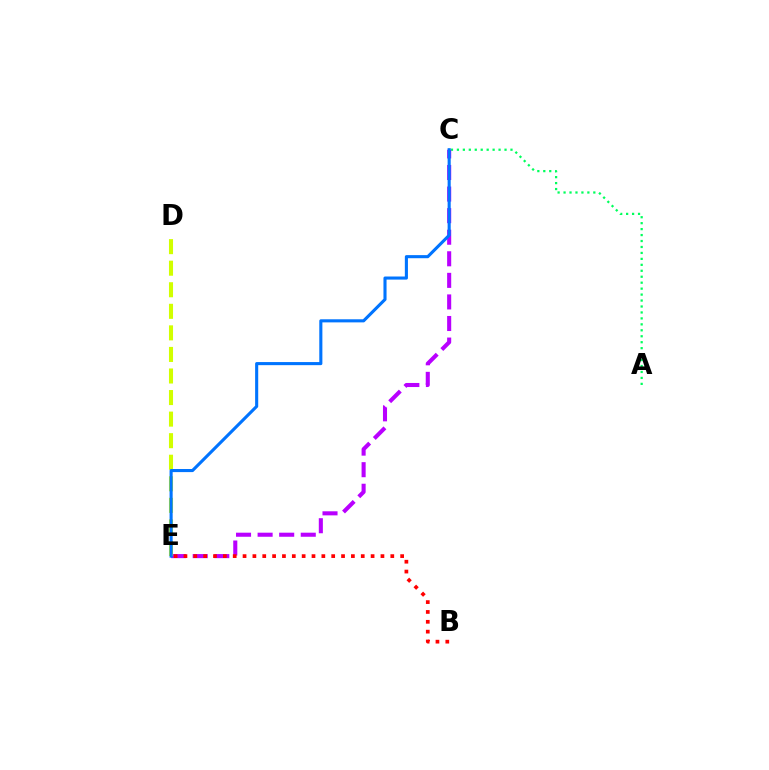{('A', 'C'): [{'color': '#00ff5c', 'line_style': 'dotted', 'thickness': 1.62}], ('C', 'E'): [{'color': '#b900ff', 'line_style': 'dashed', 'thickness': 2.93}, {'color': '#0074ff', 'line_style': 'solid', 'thickness': 2.23}], ('D', 'E'): [{'color': '#d1ff00', 'line_style': 'dashed', 'thickness': 2.93}], ('B', 'E'): [{'color': '#ff0000', 'line_style': 'dotted', 'thickness': 2.68}]}